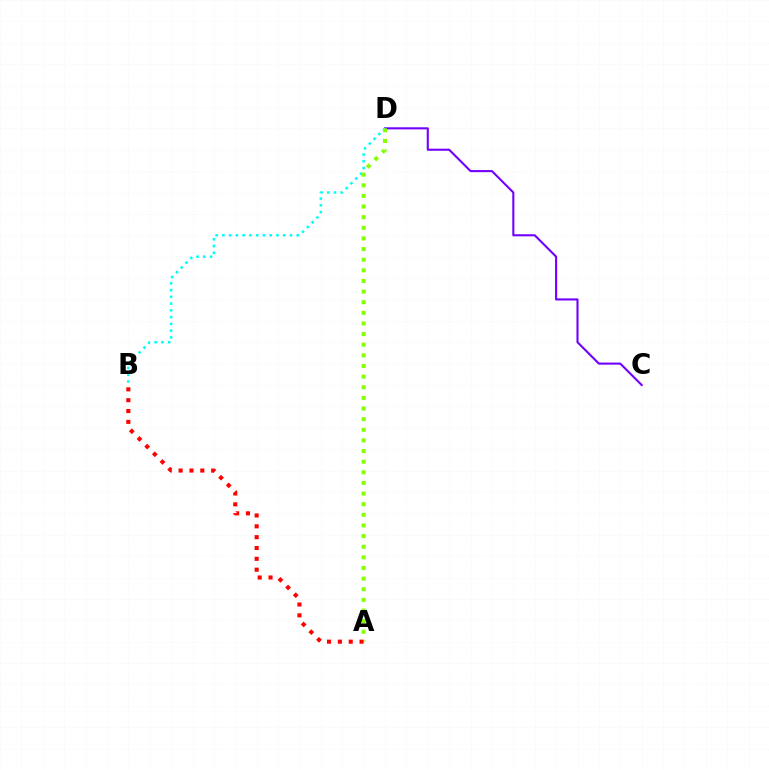{('C', 'D'): [{'color': '#7200ff', 'line_style': 'solid', 'thickness': 1.51}], ('B', 'D'): [{'color': '#00fff6', 'line_style': 'dotted', 'thickness': 1.84}], ('A', 'D'): [{'color': '#84ff00', 'line_style': 'dotted', 'thickness': 2.89}], ('A', 'B'): [{'color': '#ff0000', 'line_style': 'dotted', 'thickness': 2.95}]}